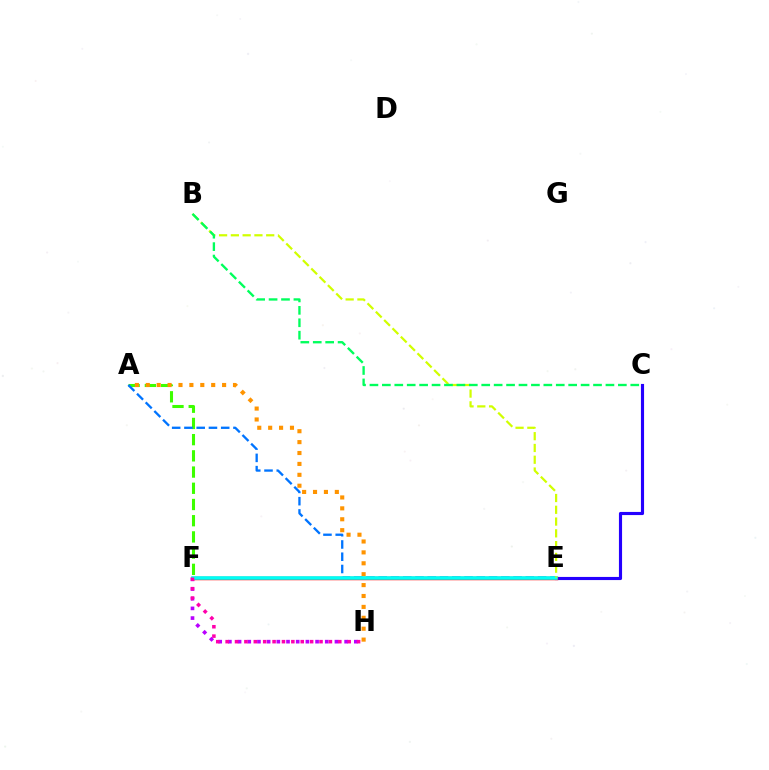{('A', 'F'): [{'color': '#3dff00', 'line_style': 'dashed', 'thickness': 2.2}], ('A', 'E'): [{'color': '#0074ff', 'line_style': 'dashed', 'thickness': 1.67}], ('F', 'H'): [{'color': '#b900ff', 'line_style': 'dotted', 'thickness': 2.63}, {'color': '#ff00ac', 'line_style': 'dotted', 'thickness': 2.55}], ('A', 'H'): [{'color': '#ff9400', 'line_style': 'dotted', 'thickness': 2.96}], ('C', 'E'): [{'color': '#2500ff', 'line_style': 'solid', 'thickness': 2.25}], ('E', 'F'): [{'color': '#ff0000', 'line_style': 'solid', 'thickness': 2.49}, {'color': '#00fff6', 'line_style': 'solid', 'thickness': 2.58}], ('B', 'E'): [{'color': '#d1ff00', 'line_style': 'dashed', 'thickness': 1.6}], ('B', 'C'): [{'color': '#00ff5c', 'line_style': 'dashed', 'thickness': 1.69}]}